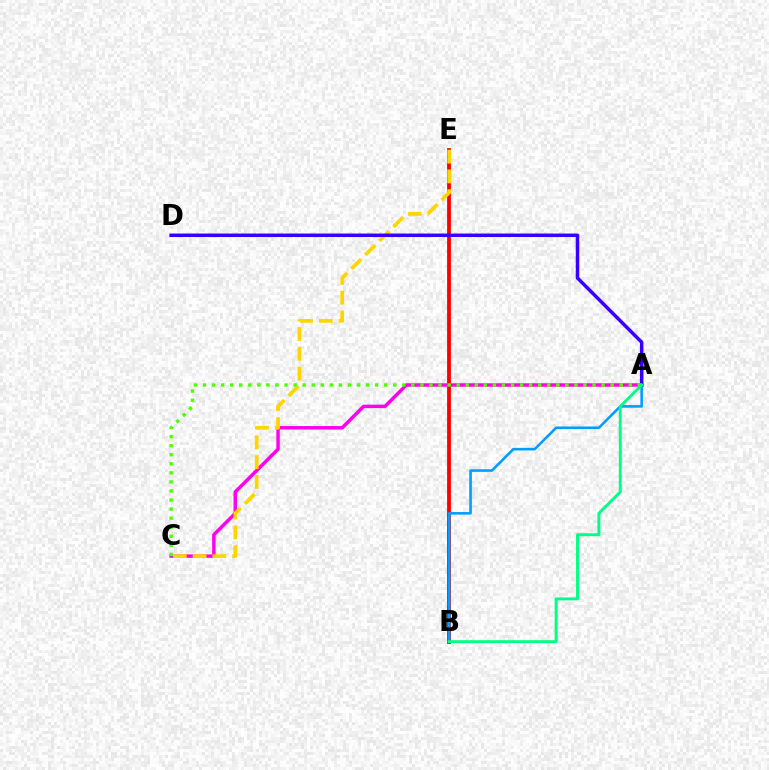{('A', 'C'): [{'color': '#ff00ed', 'line_style': 'solid', 'thickness': 2.5}, {'color': '#4fff00', 'line_style': 'dotted', 'thickness': 2.46}], ('B', 'E'): [{'color': '#ff0000', 'line_style': 'solid', 'thickness': 2.74}], ('C', 'E'): [{'color': '#ffd500', 'line_style': 'dashed', 'thickness': 2.69}], ('A', 'B'): [{'color': '#009eff', 'line_style': 'solid', 'thickness': 1.87}, {'color': '#00ff86', 'line_style': 'solid', 'thickness': 2.11}], ('A', 'D'): [{'color': '#3700ff', 'line_style': 'solid', 'thickness': 2.51}]}